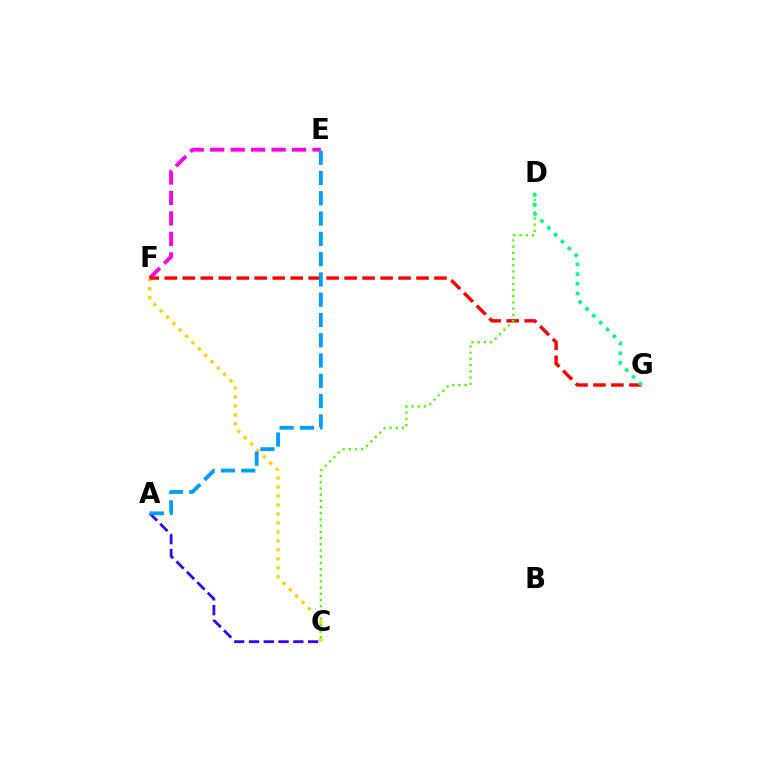{('E', 'F'): [{'color': '#ff00ed', 'line_style': 'dashed', 'thickness': 2.78}], ('A', 'C'): [{'color': '#3700ff', 'line_style': 'dashed', 'thickness': 2.01}], ('C', 'F'): [{'color': '#ffd500', 'line_style': 'dotted', 'thickness': 2.44}], ('F', 'G'): [{'color': '#ff0000', 'line_style': 'dashed', 'thickness': 2.44}], ('A', 'E'): [{'color': '#009eff', 'line_style': 'dashed', 'thickness': 2.76}], ('C', 'D'): [{'color': '#4fff00', 'line_style': 'dotted', 'thickness': 1.68}], ('D', 'G'): [{'color': '#00ff86', 'line_style': 'dotted', 'thickness': 2.63}]}